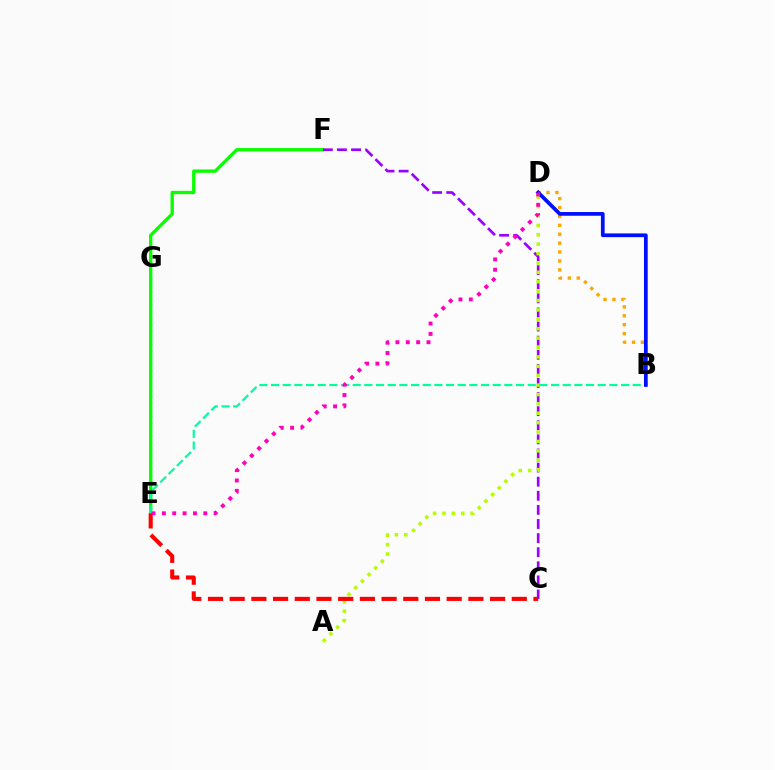{('E', 'G'): [{'color': '#00b5ff', 'line_style': 'dotted', 'thickness': 1.78}], ('E', 'F'): [{'color': '#08ff00', 'line_style': 'solid', 'thickness': 2.4}], ('C', 'F'): [{'color': '#9b00ff', 'line_style': 'dashed', 'thickness': 1.92}], ('B', 'D'): [{'color': '#ffa500', 'line_style': 'dotted', 'thickness': 2.42}, {'color': '#0010ff', 'line_style': 'solid', 'thickness': 2.69}], ('A', 'D'): [{'color': '#b3ff00', 'line_style': 'dotted', 'thickness': 2.55}], ('B', 'E'): [{'color': '#00ff9d', 'line_style': 'dashed', 'thickness': 1.58}], ('C', 'E'): [{'color': '#ff0000', 'line_style': 'dashed', 'thickness': 2.95}], ('D', 'E'): [{'color': '#ff00bd', 'line_style': 'dotted', 'thickness': 2.81}]}